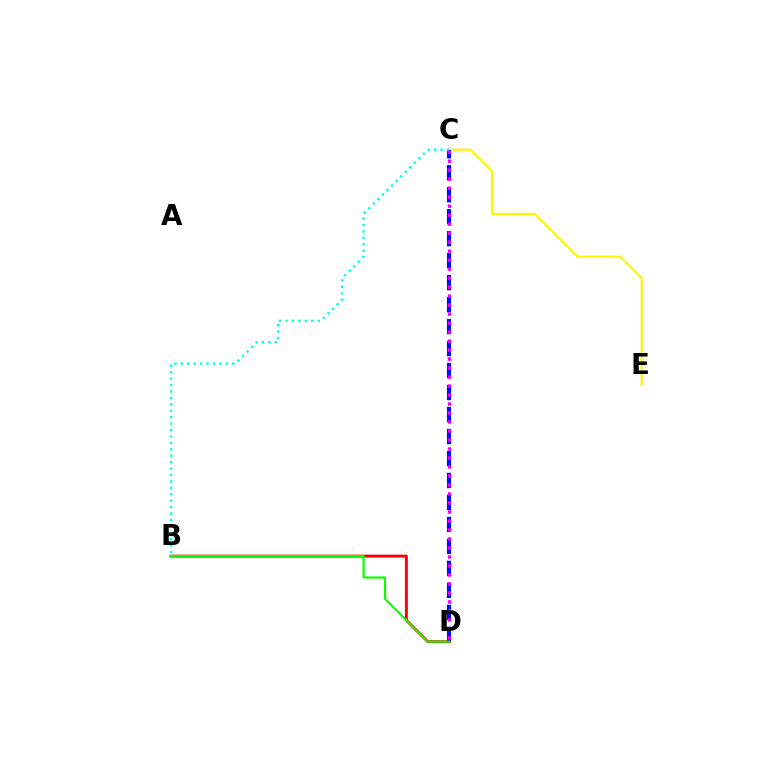{('C', 'E'): [{'color': '#fcf500', 'line_style': 'solid', 'thickness': 1.53}], ('B', 'D'): [{'color': '#ff0000', 'line_style': 'solid', 'thickness': 2.11}, {'color': '#08ff00', 'line_style': 'solid', 'thickness': 1.57}], ('C', 'D'): [{'color': '#0010ff', 'line_style': 'dashed', 'thickness': 2.99}, {'color': '#ee00ff', 'line_style': 'dotted', 'thickness': 2.44}], ('B', 'C'): [{'color': '#00fff6', 'line_style': 'dotted', 'thickness': 1.75}]}